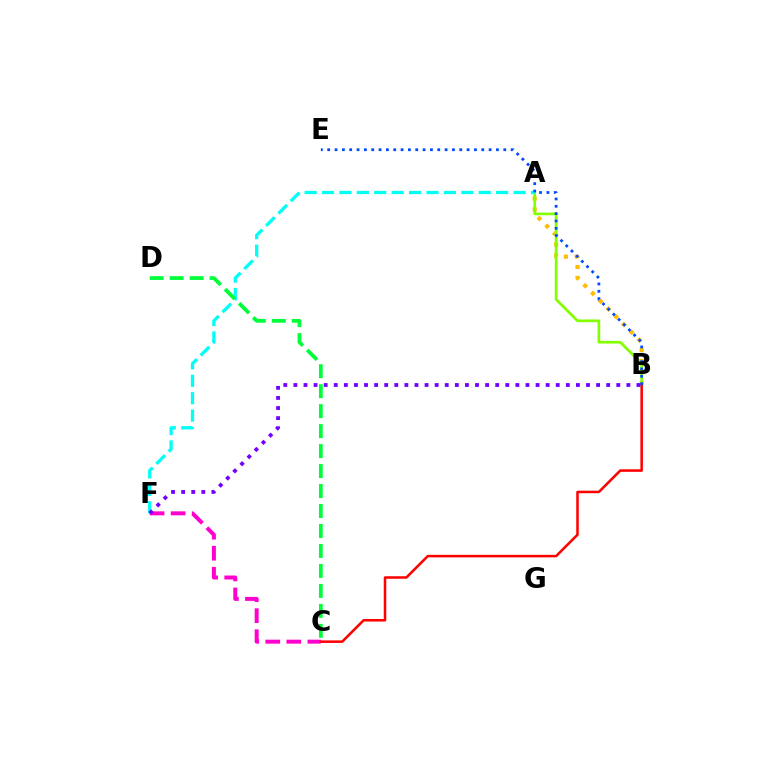{('C', 'F'): [{'color': '#ff00cf', 'line_style': 'dashed', 'thickness': 2.86}], ('A', 'B'): [{'color': '#ffbd00', 'line_style': 'dotted', 'thickness': 2.98}, {'color': '#84ff00', 'line_style': 'solid', 'thickness': 1.95}], ('A', 'F'): [{'color': '#00fff6', 'line_style': 'dashed', 'thickness': 2.37}], ('B', 'C'): [{'color': '#ff0000', 'line_style': 'solid', 'thickness': 1.82}], ('B', 'E'): [{'color': '#004bff', 'line_style': 'dotted', 'thickness': 1.99}], ('B', 'F'): [{'color': '#7200ff', 'line_style': 'dotted', 'thickness': 2.74}], ('C', 'D'): [{'color': '#00ff39', 'line_style': 'dashed', 'thickness': 2.71}]}